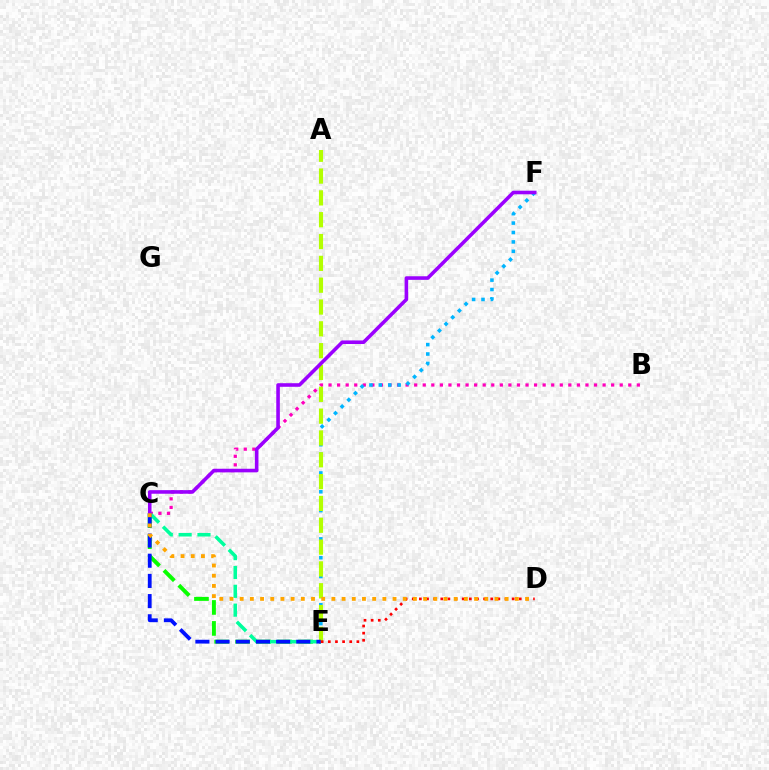{('C', 'E'): [{'color': '#08ff00', 'line_style': 'dashed', 'thickness': 2.85}, {'color': '#00ff9d', 'line_style': 'dashed', 'thickness': 2.56}, {'color': '#0010ff', 'line_style': 'dashed', 'thickness': 2.74}], ('B', 'C'): [{'color': '#ff00bd', 'line_style': 'dotted', 'thickness': 2.33}], ('E', 'F'): [{'color': '#00b5ff', 'line_style': 'dotted', 'thickness': 2.56}], ('A', 'E'): [{'color': '#b3ff00', 'line_style': 'dashed', 'thickness': 2.96}], ('D', 'E'): [{'color': '#ff0000', 'line_style': 'dotted', 'thickness': 1.94}], ('C', 'F'): [{'color': '#9b00ff', 'line_style': 'solid', 'thickness': 2.58}], ('C', 'D'): [{'color': '#ffa500', 'line_style': 'dotted', 'thickness': 2.77}]}